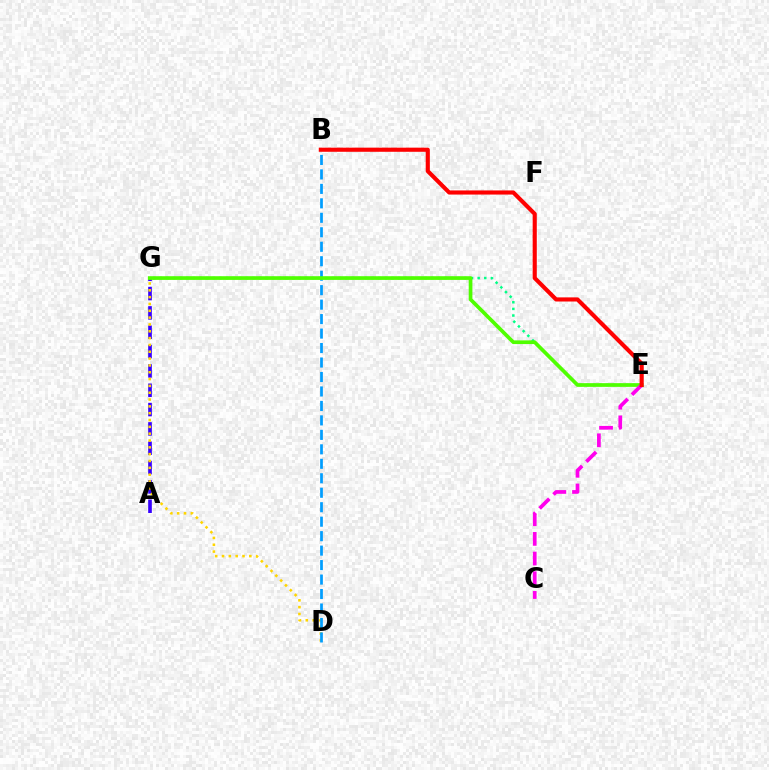{('A', 'G'): [{'color': '#3700ff', 'line_style': 'dashed', 'thickness': 2.63}], ('D', 'G'): [{'color': '#ffd500', 'line_style': 'dotted', 'thickness': 1.85}], ('E', 'G'): [{'color': '#00ff86', 'line_style': 'dotted', 'thickness': 1.8}, {'color': '#4fff00', 'line_style': 'solid', 'thickness': 2.66}], ('B', 'D'): [{'color': '#009eff', 'line_style': 'dashed', 'thickness': 1.97}], ('C', 'E'): [{'color': '#ff00ed', 'line_style': 'dashed', 'thickness': 2.67}], ('B', 'E'): [{'color': '#ff0000', 'line_style': 'solid', 'thickness': 2.97}]}